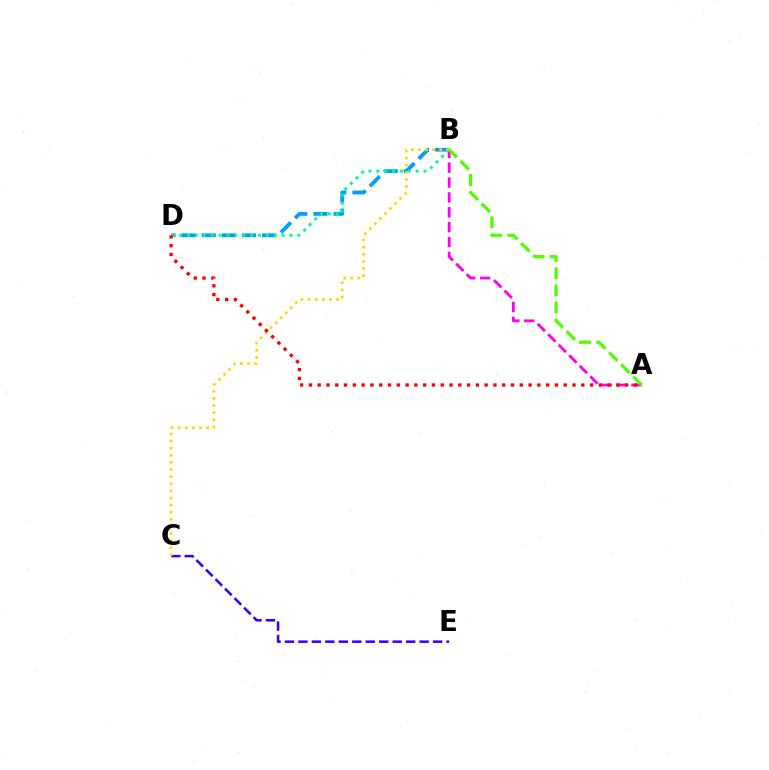{('B', 'D'): [{'color': '#009eff', 'line_style': 'dashed', 'thickness': 2.73}, {'color': '#00ff86', 'line_style': 'dotted', 'thickness': 2.14}], ('C', 'E'): [{'color': '#3700ff', 'line_style': 'dashed', 'thickness': 1.83}], ('A', 'B'): [{'color': '#ff00ed', 'line_style': 'dashed', 'thickness': 2.02}, {'color': '#4fff00', 'line_style': 'dashed', 'thickness': 2.32}], ('B', 'C'): [{'color': '#ffd500', 'line_style': 'dotted', 'thickness': 1.93}], ('A', 'D'): [{'color': '#ff0000', 'line_style': 'dotted', 'thickness': 2.39}]}